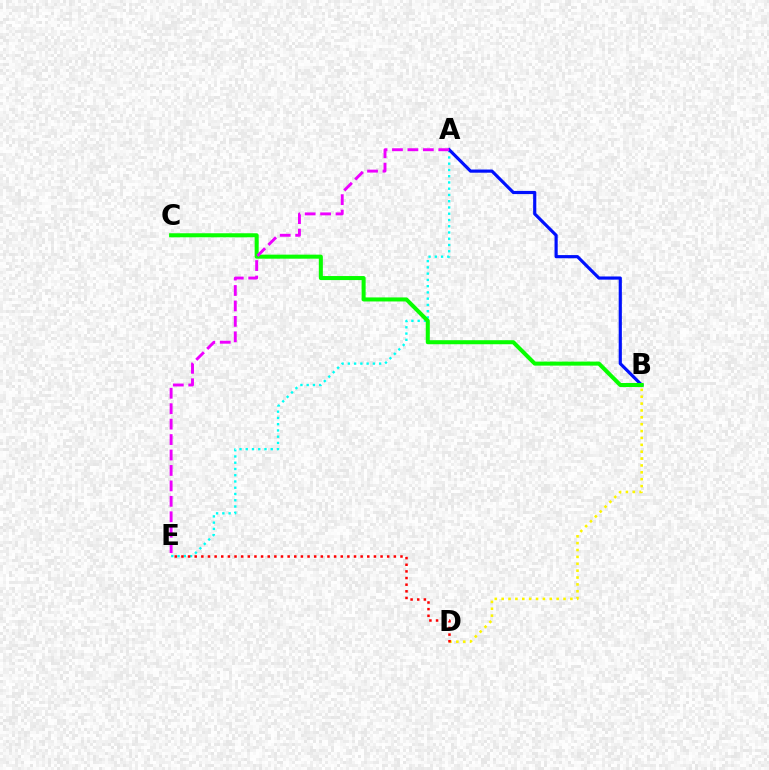{('A', 'E'): [{'color': '#00fff6', 'line_style': 'dotted', 'thickness': 1.7}, {'color': '#ee00ff', 'line_style': 'dashed', 'thickness': 2.1}], ('A', 'B'): [{'color': '#0010ff', 'line_style': 'solid', 'thickness': 2.28}], ('B', 'D'): [{'color': '#fcf500', 'line_style': 'dotted', 'thickness': 1.87}], ('D', 'E'): [{'color': '#ff0000', 'line_style': 'dotted', 'thickness': 1.8}], ('B', 'C'): [{'color': '#08ff00', 'line_style': 'solid', 'thickness': 2.9}]}